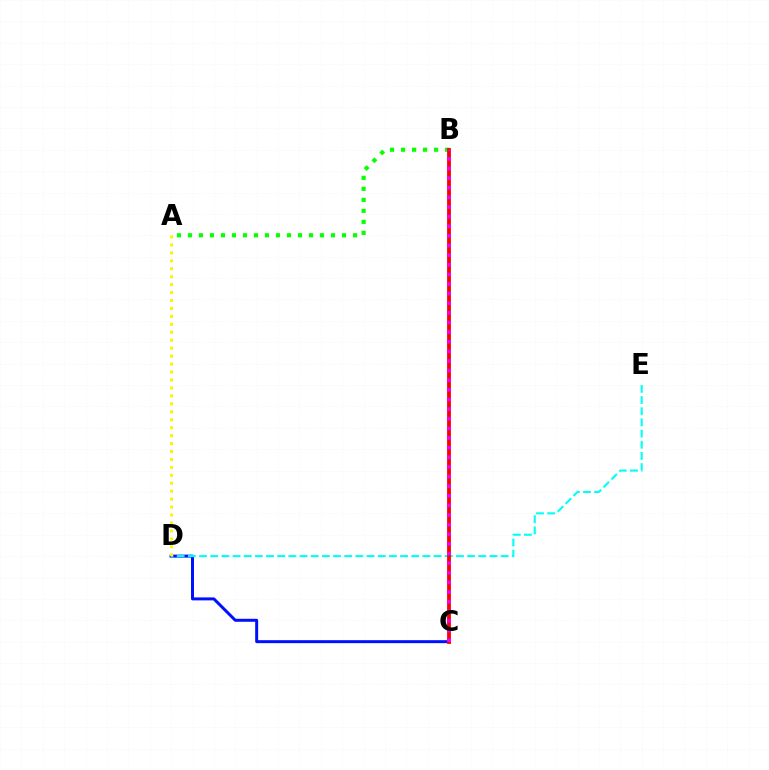{('C', 'D'): [{'color': '#0010ff', 'line_style': 'solid', 'thickness': 2.15}], ('D', 'E'): [{'color': '#00fff6', 'line_style': 'dashed', 'thickness': 1.52}], ('A', 'D'): [{'color': '#fcf500', 'line_style': 'dotted', 'thickness': 2.16}], ('A', 'B'): [{'color': '#08ff00', 'line_style': 'dotted', 'thickness': 2.99}], ('B', 'C'): [{'color': '#ff0000', 'line_style': 'solid', 'thickness': 2.75}, {'color': '#ee00ff', 'line_style': 'dotted', 'thickness': 2.62}]}